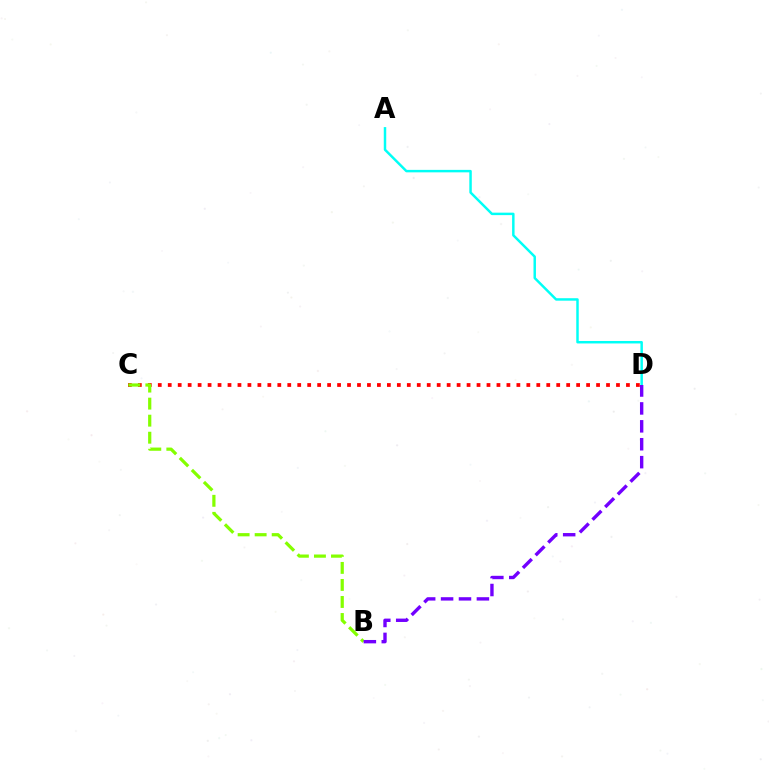{('A', 'D'): [{'color': '#00fff6', 'line_style': 'solid', 'thickness': 1.78}], ('C', 'D'): [{'color': '#ff0000', 'line_style': 'dotted', 'thickness': 2.71}], ('B', 'C'): [{'color': '#84ff00', 'line_style': 'dashed', 'thickness': 2.31}], ('B', 'D'): [{'color': '#7200ff', 'line_style': 'dashed', 'thickness': 2.43}]}